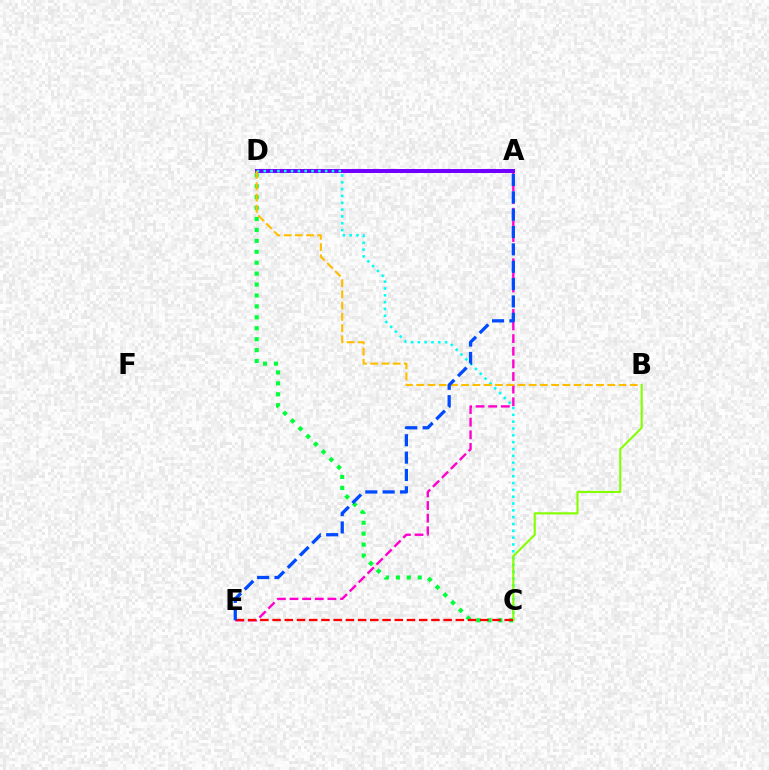{('C', 'D'): [{'color': '#00ff39', 'line_style': 'dotted', 'thickness': 2.97}, {'color': '#00fff6', 'line_style': 'dotted', 'thickness': 1.85}], ('A', 'E'): [{'color': '#ff00cf', 'line_style': 'dashed', 'thickness': 1.72}, {'color': '#004bff', 'line_style': 'dashed', 'thickness': 2.36}], ('A', 'D'): [{'color': '#7200ff', 'line_style': 'solid', 'thickness': 2.86}], ('B', 'D'): [{'color': '#ffbd00', 'line_style': 'dashed', 'thickness': 1.53}], ('B', 'C'): [{'color': '#84ff00', 'line_style': 'solid', 'thickness': 1.52}], ('C', 'E'): [{'color': '#ff0000', 'line_style': 'dashed', 'thickness': 1.66}]}